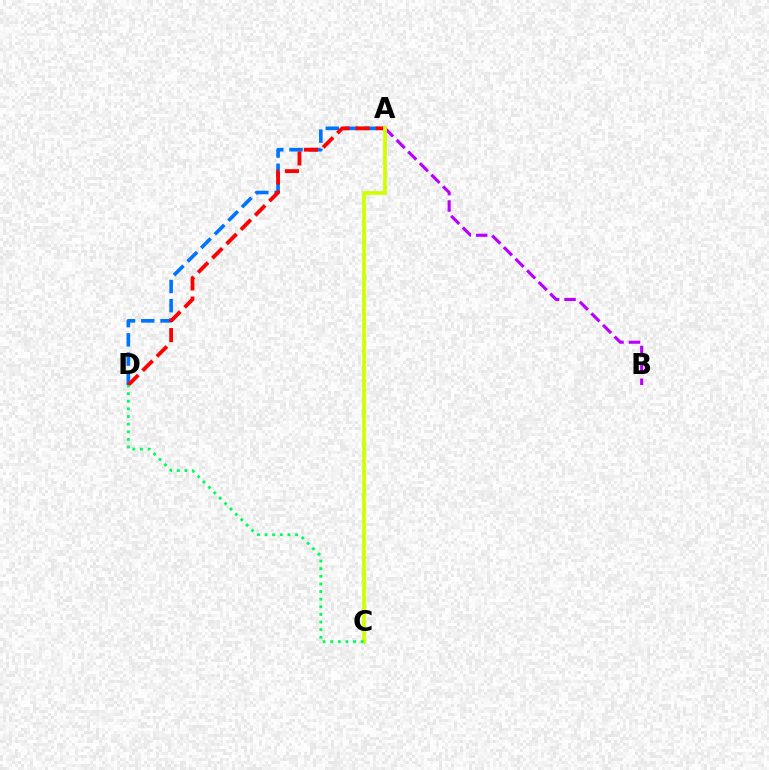{('A', 'D'): [{'color': '#0074ff', 'line_style': 'dashed', 'thickness': 2.61}, {'color': '#ff0000', 'line_style': 'dashed', 'thickness': 2.74}], ('A', 'B'): [{'color': '#b900ff', 'line_style': 'dashed', 'thickness': 2.23}], ('A', 'C'): [{'color': '#d1ff00', 'line_style': 'solid', 'thickness': 2.69}], ('C', 'D'): [{'color': '#00ff5c', 'line_style': 'dotted', 'thickness': 2.07}]}